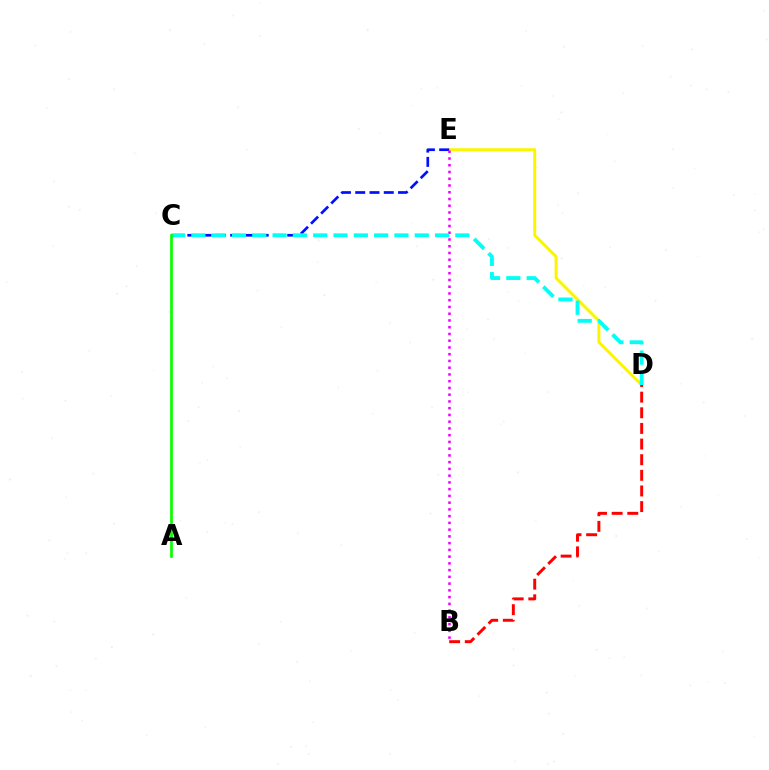{('D', 'E'): [{'color': '#fcf500', 'line_style': 'solid', 'thickness': 2.16}], ('C', 'E'): [{'color': '#0010ff', 'line_style': 'dashed', 'thickness': 1.94}], ('B', 'E'): [{'color': '#ee00ff', 'line_style': 'dotted', 'thickness': 1.83}], ('C', 'D'): [{'color': '#00fff6', 'line_style': 'dashed', 'thickness': 2.76}], ('B', 'D'): [{'color': '#ff0000', 'line_style': 'dashed', 'thickness': 2.12}], ('A', 'C'): [{'color': '#08ff00', 'line_style': 'solid', 'thickness': 1.94}]}